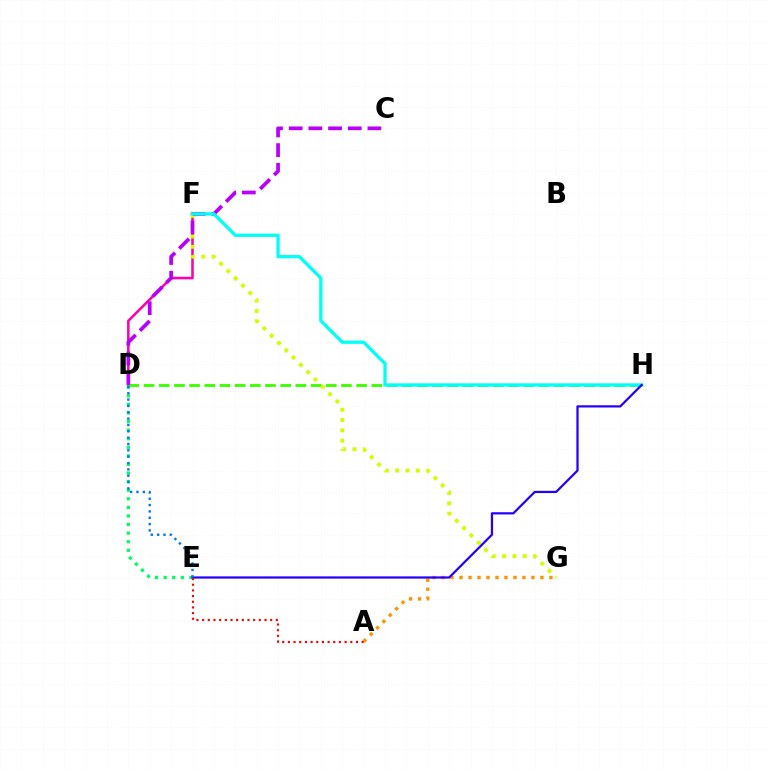{('A', 'G'): [{'color': '#ff9400', 'line_style': 'dotted', 'thickness': 2.44}], ('D', 'F'): [{'color': '#ff00ac', 'line_style': 'solid', 'thickness': 1.84}], ('D', 'E'): [{'color': '#00ff5c', 'line_style': 'dotted', 'thickness': 2.33}, {'color': '#0074ff', 'line_style': 'dotted', 'thickness': 1.72}], ('D', 'H'): [{'color': '#3dff00', 'line_style': 'dashed', 'thickness': 2.06}], ('F', 'G'): [{'color': '#d1ff00', 'line_style': 'dotted', 'thickness': 2.81}], ('C', 'D'): [{'color': '#b900ff', 'line_style': 'dashed', 'thickness': 2.68}], ('F', 'H'): [{'color': '#00fff6', 'line_style': 'solid', 'thickness': 2.35}], ('E', 'H'): [{'color': '#2500ff', 'line_style': 'solid', 'thickness': 1.61}], ('A', 'E'): [{'color': '#ff0000', 'line_style': 'dotted', 'thickness': 1.54}]}